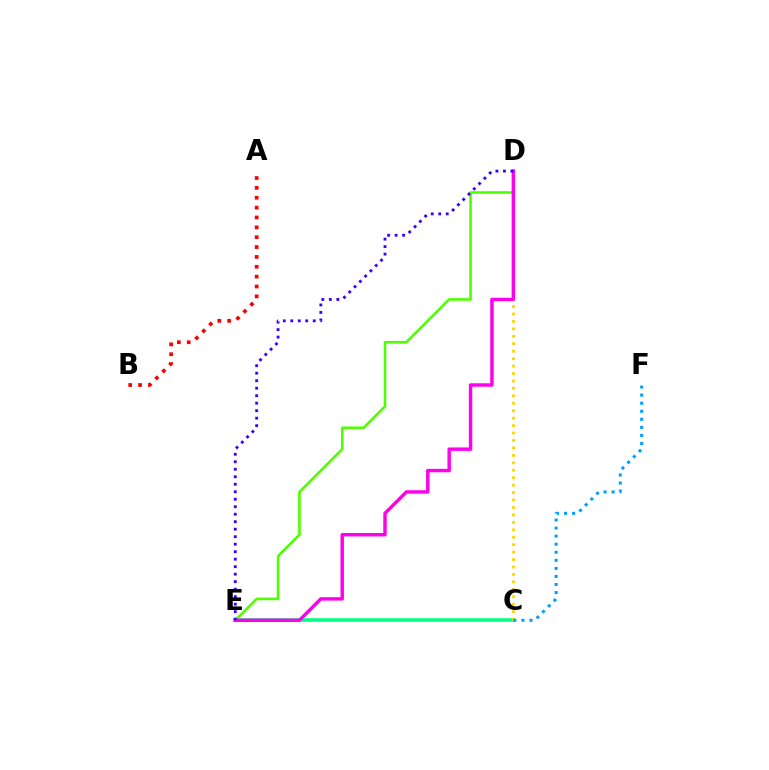{('C', 'E'): [{'color': '#00ff86', 'line_style': 'solid', 'thickness': 2.55}], ('A', 'B'): [{'color': '#ff0000', 'line_style': 'dotted', 'thickness': 2.68}], ('C', 'D'): [{'color': '#ffd500', 'line_style': 'dotted', 'thickness': 2.02}], ('C', 'F'): [{'color': '#009eff', 'line_style': 'dotted', 'thickness': 2.19}], ('D', 'E'): [{'color': '#4fff00', 'line_style': 'solid', 'thickness': 1.87}, {'color': '#ff00ed', 'line_style': 'solid', 'thickness': 2.47}, {'color': '#3700ff', 'line_style': 'dotted', 'thickness': 2.04}]}